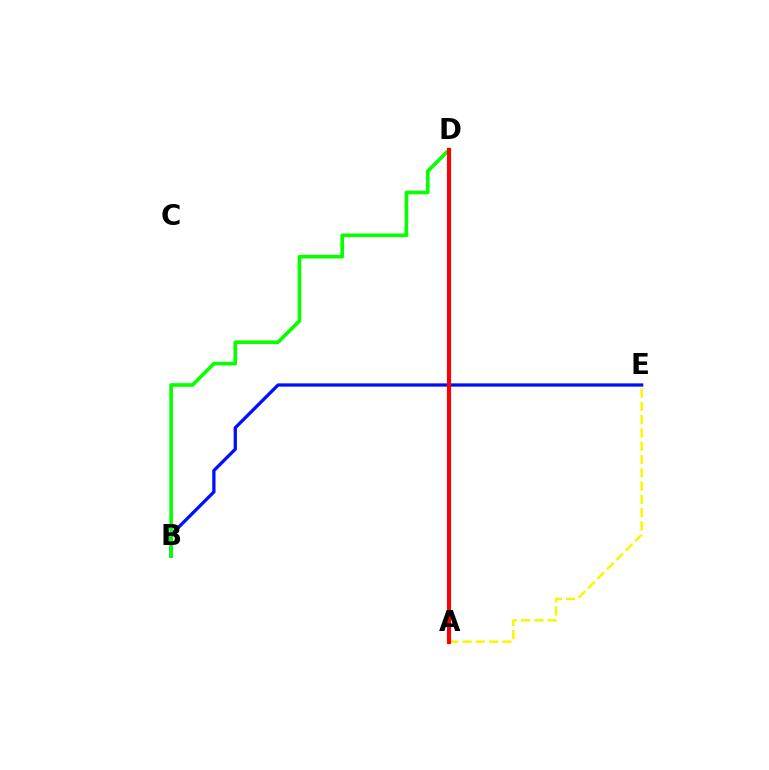{('A', 'D'): [{'color': '#00fff6', 'line_style': 'solid', 'thickness': 2.25}, {'color': '#ee00ff', 'line_style': 'dashed', 'thickness': 2.65}, {'color': '#ff0000', 'line_style': 'solid', 'thickness': 2.93}], ('A', 'E'): [{'color': '#fcf500', 'line_style': 'dashed', 'thickness': 1.81}], ('B', 'E'): [{'color': '#0010ff', 'line_style': 'solid', 'thickness': 2.36}], ('B', 'D'): [{'color': '#08ff00', 'line_style': 'solid', 'thickness': 2.63}]}